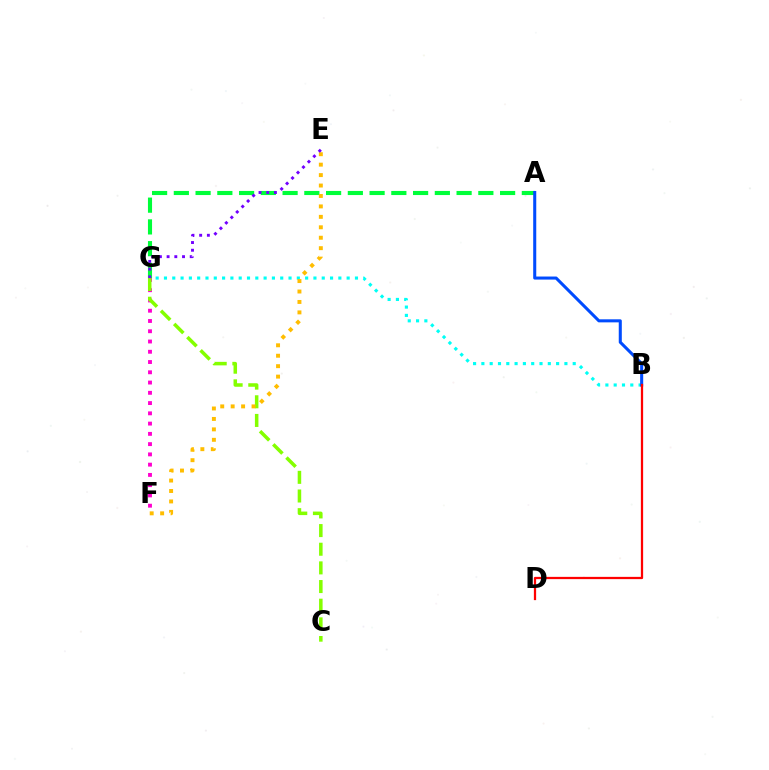{('B', 'G'): [{'color': '#00fff6', 'line_style': 'dotted', 'thickness': 2.26}], ('F', 'G'): [{'color': '#ff00cf', 'line_style': 'dotted', 'thickness': 2.79}], ('A', 'G'): [{'color': '#00ff39', 'line_style': 'dashed', 'thickness': 2.95}], ('C', 'G'): [{'color': '#84ff00', 'line_style': 'dashed', 'thickness': 2.53}], ('A', 'B'): [{'color': '#004bff', 'line_style': 'solid', 'thickness': 2.2}], ('E', 'F'): [{'color': '#ffbd00', 'line_style': 'dotted', 'thickness': 2.84}], ('B', 'D'): [{'color': '#ff0000', 'line_style': 'solid', 'thickness': 1.62}], ('E', 'G'): [{'color': '#7200ff', 'line_style': 'dotted', 'thickness': 2.09}]}